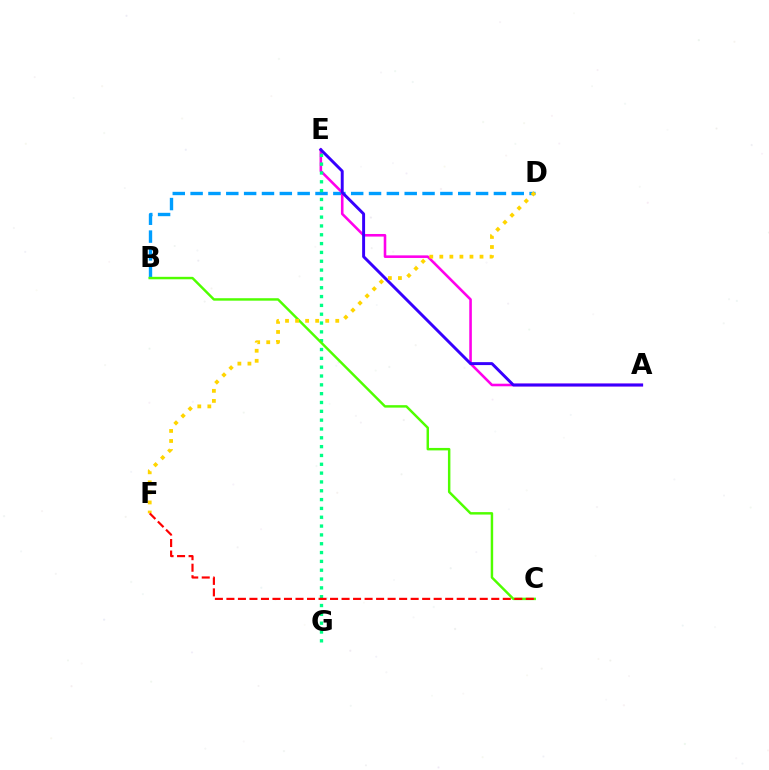{('B', 'D'): [{'color': '#009eff', 'line_style': 'dashed', 'thickness': 2.42}], ('A', 'E'): [{'color': '#ff00ed', 'line_style': 'solid', 'thickness': 1.86}, {'color': '#3700ff', 'line_style': 'solid', 'thickness': 2.12}], ('E', 'G'): [{'color': '#00ff86', 'line_style': 'dotted', 'thickness': 2.4}], ('B', 'C'): [{'color': '#4fff00', 'line_style': 'solid', 'thickness': 1.77}], ('D', 'F'): [{'color': '#ffd500', 'line_style': 'dotted', 'thickness': 2.73}], ('C', 'F'): [{'color': '#ff0000', 'line_style': 'dashed', 'thickness': 1.56}]}